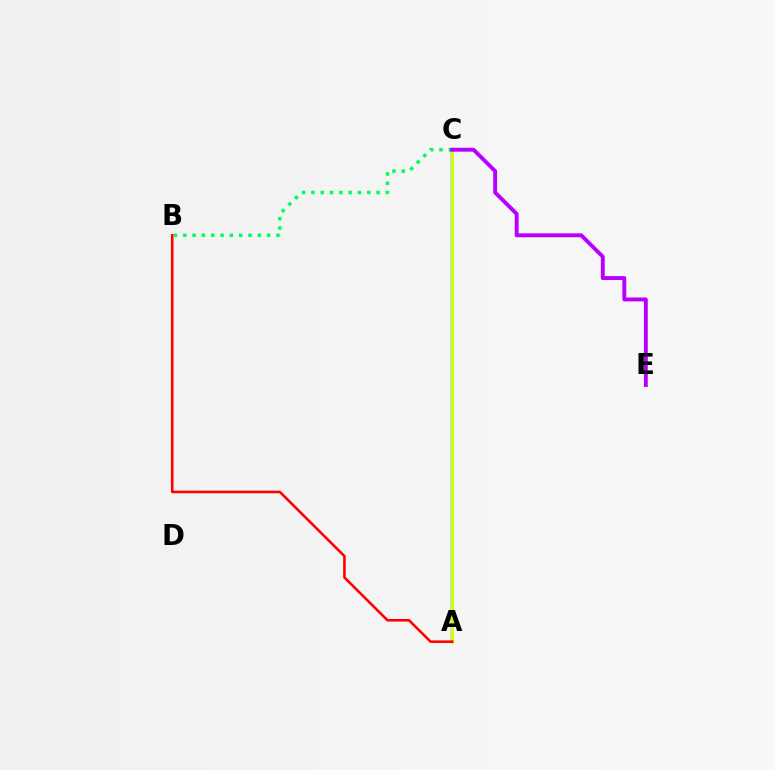{('A', 'C'): [{'color': '#0074ff', 'line_style': 'solid', 'thickness': 1.74}, {'color': '#d1ff00', 'line_style': 'solid', 'thickness': 2.26}], ('A', 'B'): [{'color': '#ff0000', 'line_style': 'solid', 'thickness': 1.85}], ('B', 'C'): [{'color': '#00ff5c', 'line_style': 'dotted', 'thickness': 2.53}], ('C', 'E'): [{'color': '#b900ff', 'line_style': 'solid', 'thickness': 2.82}]}